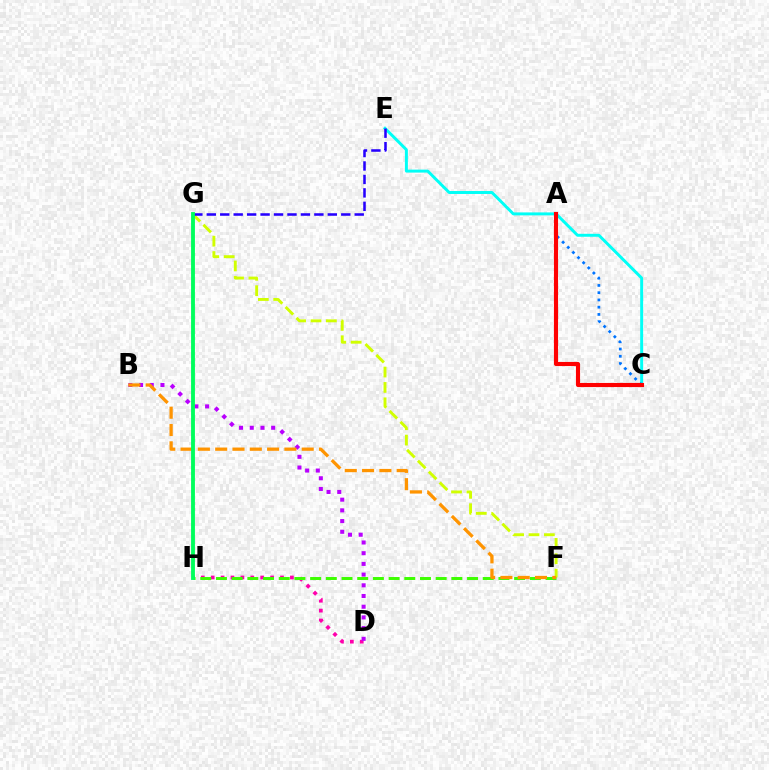{('C', 'E'): [{'color': '#00fff6', 'line_style': 'solid', 'thickness': 2.13}], ('F', 'G'): [{'color': '#d1ff00', 'line_style': 'dashed', 'thickness': 2.09}], ('E', 'G'): [{'color': '#2500ff', 'line_style': 'dashed', 'thickness': 1.83}], ('D', 'H'): [{'color': '#ff00ac', 'line_style': 'dotted', 'thickness': 2.69}], ('B', 'D'): [{'color': '#b900ff', 'line_style': 'dotted', 'thickness': 2.91}], ('A', 'C'): [{'color': '#0074ff', 'line_style': 'dotted', 'thickness': 1.97}, {'color': '#ff0000', 'line_style': 'solid', 'thickness': 2.96}], ('F', 'H'): [{'color': '#3dff00', 'line_style': 'dashed', 'thickness': 2.13}], ('B', 'F'): [{'color': '#ff9400', 'line_style': 'dashed', 'thickness': 2.35}], ('G', 'H'): [{'color': '#00ff5c', 'line_style': 'solid', 'thickness': 2.77}]}